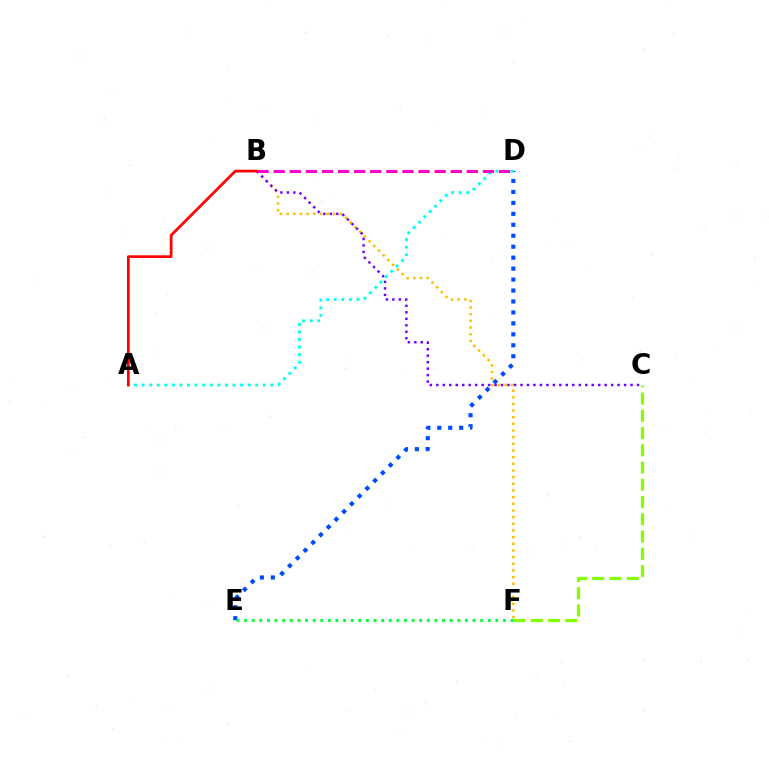{('D', 'E'): [{'color': '#004bff', 'line_style': 'dotted', 'thickness': 2.98}], ('B', 'F'): [{'color': '#ffbd00', 'line_style': 'dotted', 'thickness': 1.81}], ('E', 'F'): [{'color': '#00ff39', 'line_style': 'dotted', 'thickness': 2.07}], ('B', 'C'): [{'color': '#7200ff', 'line_style': 'dotted', 'thickness': 1.76}], ('A', 'D'): [{'color': '#00fff6', 'line_style': 'dotted', 'thickness': 2.06}], ('C', 'F'): [{'color': '#84ff00', 'line_style': 'dashed', 'thickness': 2.34}], ('B', 'D'): [{'color': '#ff00cf', 'line_style': 'dashed', 'thickness': 2.19}], ('A', 'B'): [{'color': '#ff0000', 'line_style': 'solid', 'thickness': 1.98}]}